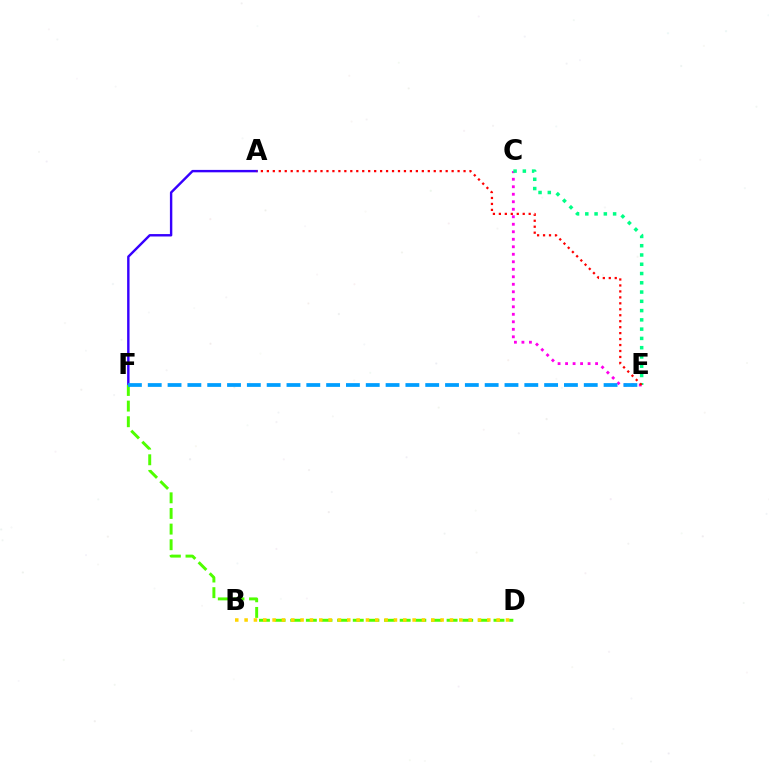{('A', 'F'): [{'color': '#3700ff', 'line_style': 'solid', 'thickness': 1.74}], ('C', 'E'): [{'color': '#ff00ed', 'line_style': 'dotted', 'thickness': 2.04}, {'color': '#00ff86', 'line_style': 'dotted', 'thickness': 2.52}], ('D', 'F'): [{'color': '#4fff00', 'line_style': 'dashed', 'thickness': 2.12}], ('B', 'D'): [{'color': '#ffd500', 'line_style': 'dotted', 'thickness': 2.54}], ('E', 'F'): [{'color': '#009eff', 'line_style': 'dashed', 'thickness': 2.69}], ('A', 'E'): [{'color': '#ff0000', 'line_style': 'dotted', 'thickness': 1.62}]}